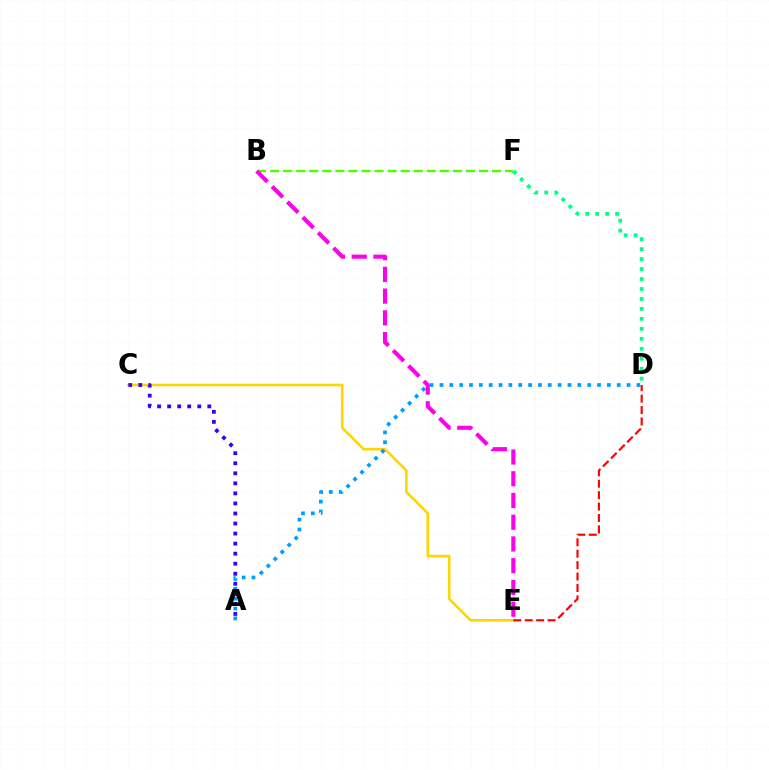{('C', 'E'): [{'color': '#ffd500', 'line_style': 'solid', 'thickness': 1.86}], ('A', 'D'): [{'color': '#009eff', 'line_style': 'dotted', 'thickness': 2.68}], ('A', 'C'): [{'color': '#3700ff', 'line_style': 'dotted', 'thickness': 2.73}], ('D', 'F'): [{'color': '#00ff86', 'line_style': 'dotted', 'thickness': 2.71}], ('B', 'F'): [{'color': '#4fff00', 'line_style': 'dashed', 'thickness': 1.77}], ('B', 'E'): [{'color': '#ff00ed', 'line_style': 'dashed', 'thickness': 2.95}], ('D', 'E'): [{'color': '#ff0000', 'line_style': 'dashed', 'thickness': 1.55}]}